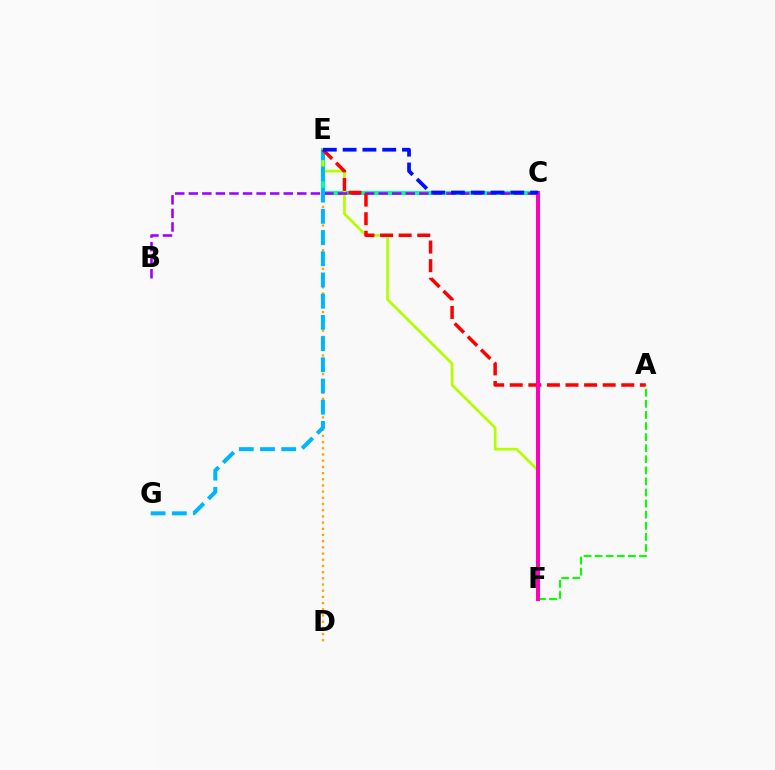{('D', 'E'): [{'color': '#ffa500', 'line_style': 'dotted', 'thickness': 1.68}], ('A', 'F'): [{'color': '#08ff00', 'line_style': 'dashed', 'thickness': 1.51}], ('C', 'E'): [{'color': '#00ff9d', 'line_style': 'solid', 'thickness': 2.87}, {'color': '#0010ff', 'line_style': 'dashed', 'thickness': 2.69}], ('E', 'F'): [{'color': '#b3ff00', 'line_style': 'solid', 'thickness': 1.95}], ('B', 'C'): [{'color': '#9b00ff', 'line_style': 'dashed', 'thickness': 1.84}], ('E', 'G'): [{'color': '#00b5ff', 'line_style': 'dashed', 'thickness': 2.88}], ('A', 'E'): [{'color': '#ff0000', 'line_style': 'dashed', 'thickness': 2.53}], ('C', 'F'): [{'color': '#ff00bd', 'line_style': 'solid', 'thickness': 2.91}]}